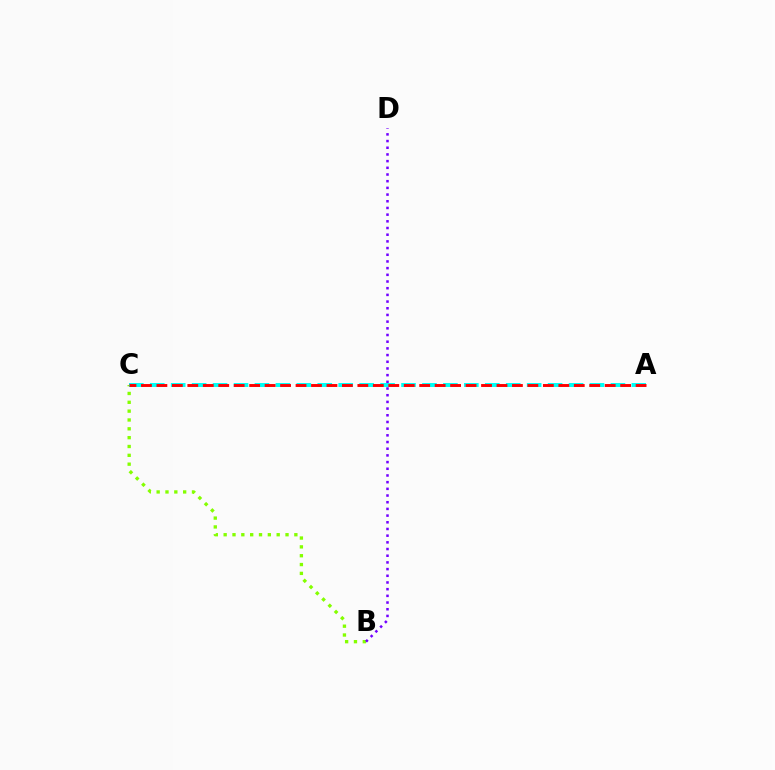{('B', 'C'): [{'color': '#84ff00', 'line_style': 'dotted', 'thickness': 2.4}], ('A', 'C'): [{'color': '#00fff6', 'line_style': 'dashed', 'thickness': 2.84}, {'color': '#ff0000', 'line_style': 'dashed', 'thickness': 2.1}], ('B', 'D'): [{'color': '#7200ff', 'line_style': 'dotted', 'thickness': 1.82}]}